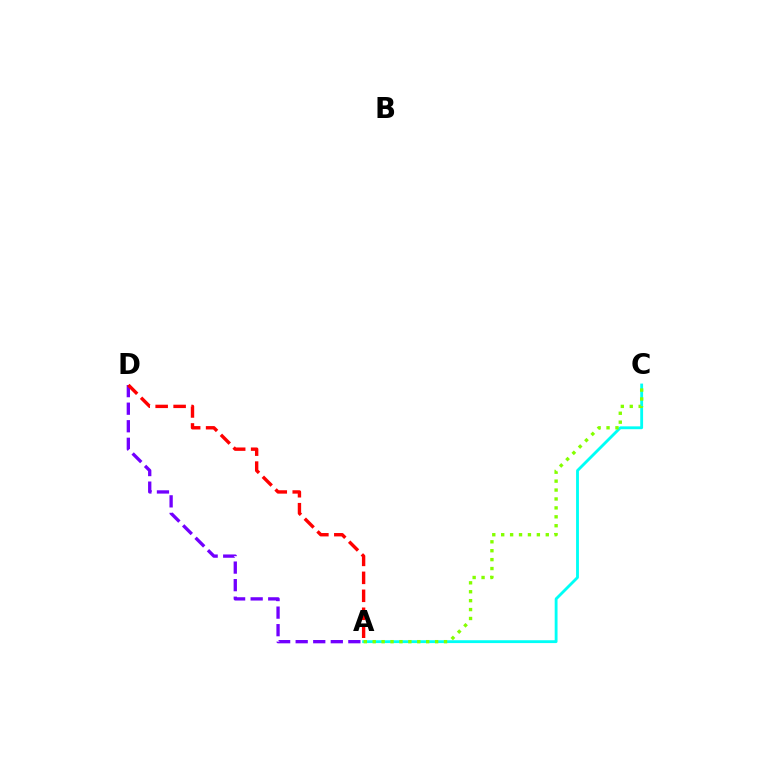{('A', 'C'): [{'color': '#00fff6', 'line_style': 'solid', 'thickness': 2.05}, {'color': '#84ff00', 'line_style': 'dotted', 'thickness': 2.42}], ('A', 'D'): [{'color': '#7200ff', 'line_style': 'dashed', 'thickness': 2.39}, {'color': '#ff0000', 'line_style': 'dashed', 'thickness': 2.44}]}